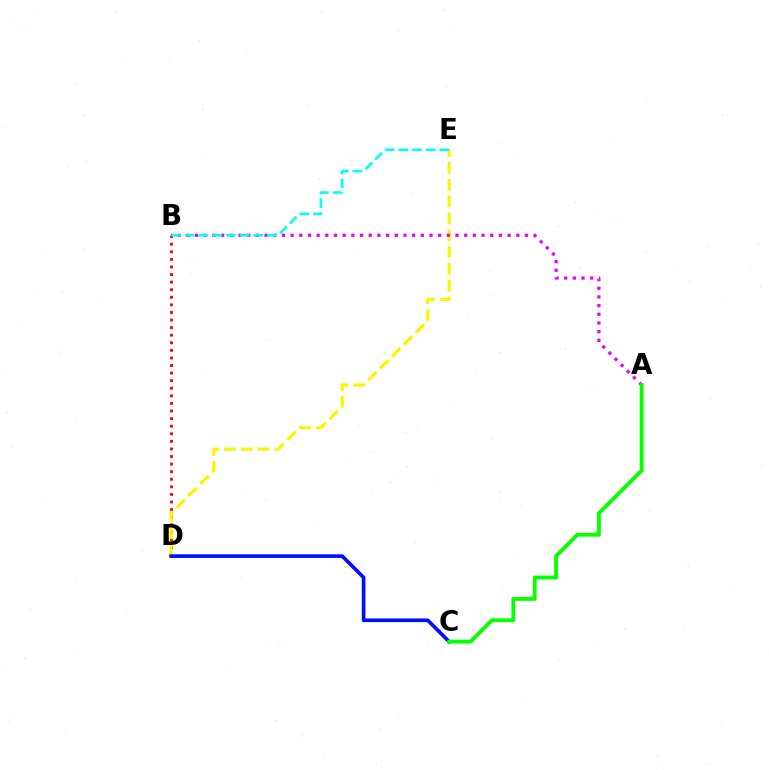{('B', 'D'): [{'color': '#ff0000', 'line_style': 'dotted', 'thickness': 2.06}], ('D', 'E'): [{'color': '#fcf500', 'line_style': 'dashed', 'thickness': 2.29}], ('A', 'B'): [{'color': '#ee00ff', 'line_style': 'dotted', 'thickness': 2.36}], ('C', 'D'): [{'color': '#0010ff', 'line_style': 'solid', 'thickness': 2.64}], ('A', 'C'): [{'color': '#08ff00', 'line_style': 'solid', 'thickness': 2.78}], ('B', 'E'): [{'color': '#00fff6', 'line_style': 'dashed', 'thickness': 1.86}]}